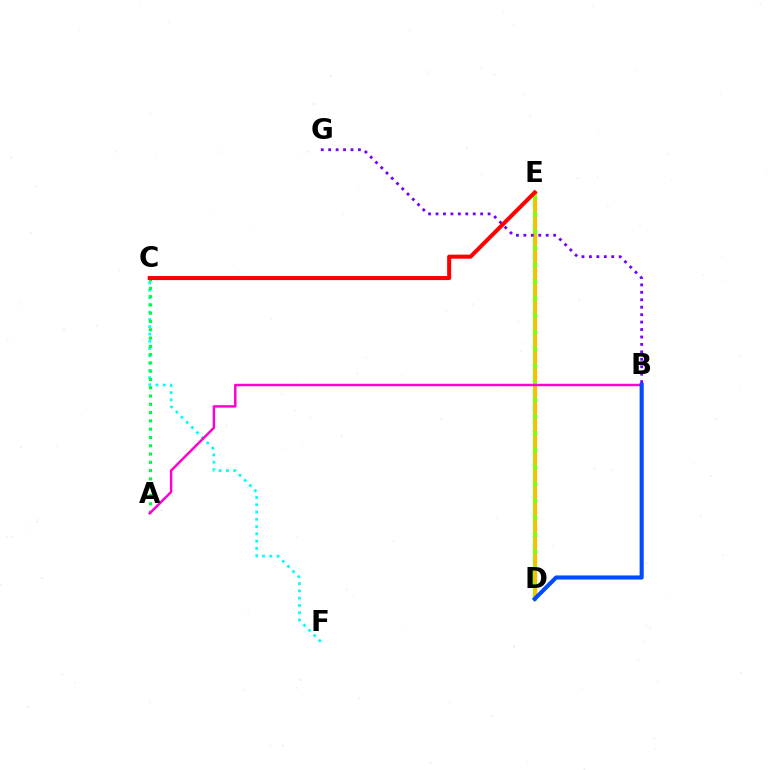{('C', 'F'): [{'color': '#00fff6', 'line_style': 'dotted', 'thickness': 1.98}], ('A', 'C'): [{'color': '#00ff39', 'line_style': 'dotted', 'thickness': 2.25}], ('D', 'E'): [{'color': '#84ff00', 'line_style': 'solid', 'thickness': 2.95}, {'color': '#ffbd00', 'line_style': 'dashed', 'thickness': 2.29}], ('B', 'G'): [{'color': '#7200ff', 'line_style': 'dotted', 'thickness': 2.02}], ('C', 'E'): [{'color': '#ff0000', 'line_style': 'solid', 'thickness': 2.92}], ('A', 'B'): [{'color': '#ff00cf', 'line_style': 'solid', 'thickness': 1.77}], ('B', 'D'): [{'color': '#004bff', 'line_style': 'solid', 'thickness': 2.95}]}